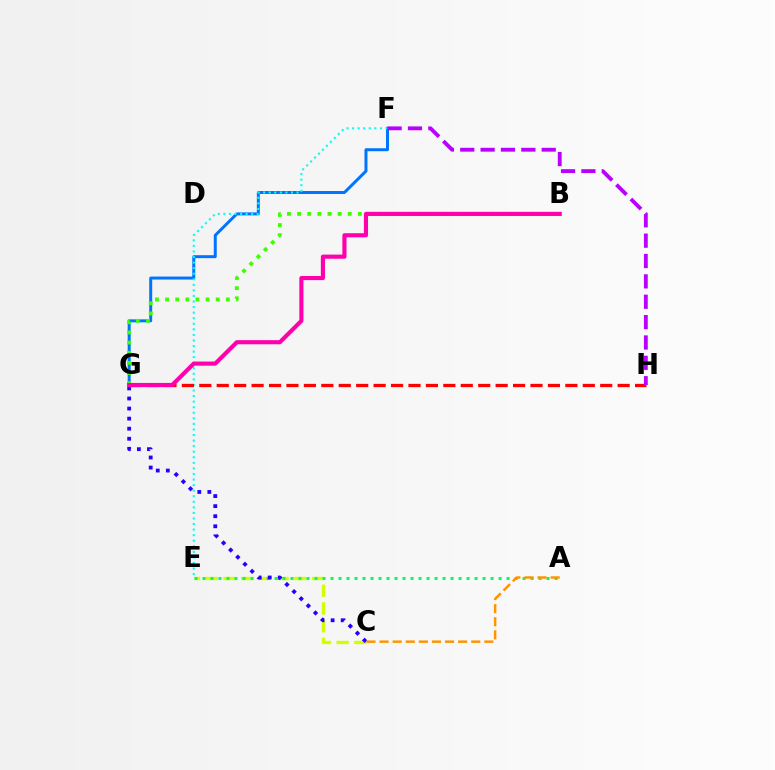{('F', 'G'): [{'color': '#0074ff', 'line_style': 'solid', 'thickness': 2.14}], ('B', 'G'): [{'color': '#3dff00', 'line_style': 'dotted', 'thickness': 2.75}, {'color': '#ff00ac', 'line_style': 'solid', 'thickness': 2.97}], ('C', 'E'): [{'color': '#d1ff00', 'line_style': 'dashed', 'thickness': 2.41}], ('A', 'E'): [{'color': '#00ff5c', 'line_style': 'dotted', 'thickness': 2.17}], ('E', 'F'): [{'color': '#00fff6', 'line_style': 'dotted', 'thickness': 1.51}], ('G', 'H'): [{'color': '#ff0000', 'line_style': 'dashed', 'thickness': 2.37}], ('C', 'G'): [{'color': '#2500ff', 'line_style': 'dotted', 'thickness': 2.74}], ('A', 'C'): [{'color': '#ff9400', 'line_style': 'dashed', 'thickness': 1.78}], ('F', 'H'): [{'color': '#b900ff', 'line_style': 'dashed', 'thickness': 2.77}]}